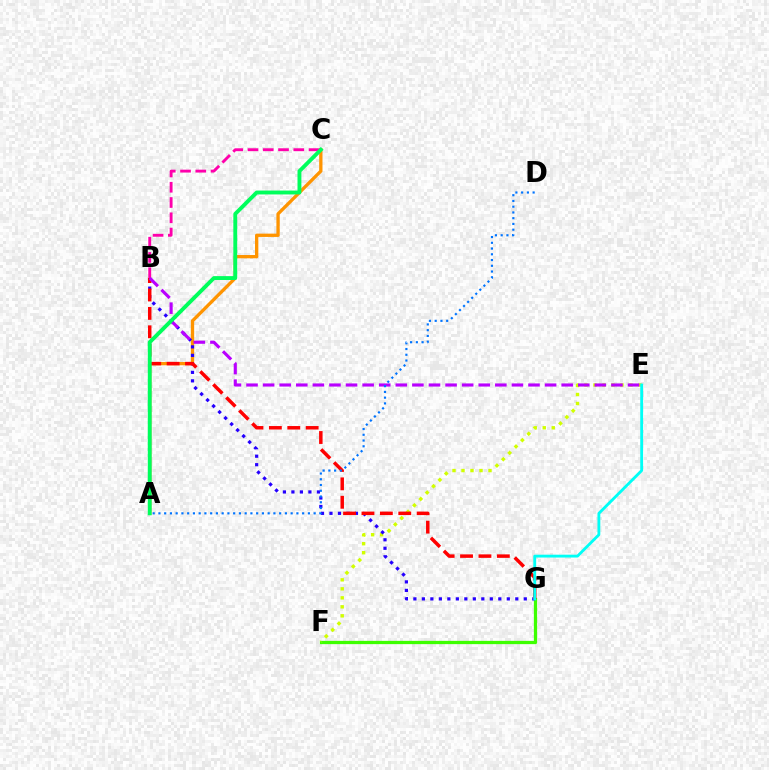{('F', 'G'): [{'color': '#3dff00', 'line_style': 'solid', 'thickness': 2.35}], ('A', 'C'): [{'color': '#ff9400', 'line_style': 'solid', 'thickness': 2.38}, {'color': '#00ff5c', 'line_style': 'solid', 'thickness': 2.79}], ('E', 'F'): [{'color': '#d1ff00', 'line_style': 'dotted', 'thickness': 2.44}], ('B', 'G'): [{'color': '#2500ff', 'line_style': 'dotted', 'thickness': 2.31}, {'color': '#ff0000', 'line_style': 'dashed', 'thickness': 2.5}], ('B', 'C'): [{'color': '#ff00ac', 'line_style': 'dashed', 'thickness': 2.07}], ('B', 'E'): [{'color': '#b900ff', 'line_style': 'dashed', 'thickness': 2.25}], ('A', 'D'): [{'color': '#0074ff', 'line_style': 'dotted', 'thickness': 1.56}], ('E', 'G'): [{'color': '#00fff6', 'line_style': 'solid', 'thickness': 2.05}]}